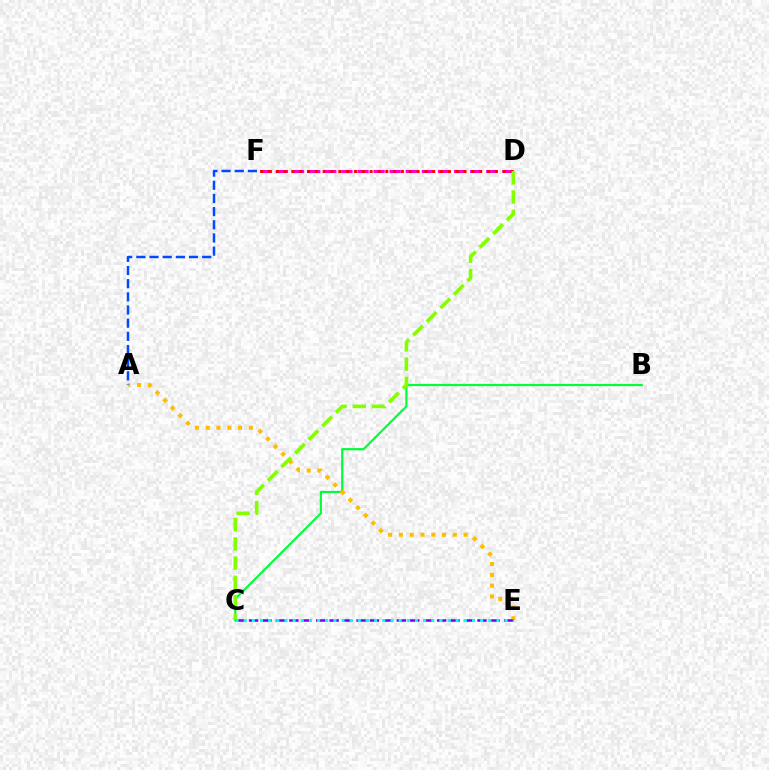{('B', 'C'): [{'color': '#00ff39', 'line_style': 'solid', 'thickness': 1.57}], ('A', 'E'): [{'color': '#ffbd00', 'line_style': 'dotted', 'thickness': 2.93}], ('A', 'F'): [{'color': '#004bff', 'line_style': 'dashed', 'thickness': 1.79}], ('D', 'F'): [{'color': '#ff00cf', 'line_style': 'dashed', 'thickness': 2.19}, {'color': '#ff0000', 'line_style': 'dotted', 'thickness': 2.13}], ('C', 'D'): [{'color': '#84ff00', 'line_style': 'dashed', 'thickness': 2.61}], ('C', 'E'): [{'color': '#7200ff', 'line_style': 'dashed', 'thickness': 1.83}, {'color': '#00fff6', 'line_style': 'dotted', 'thickness': 2.22}]}